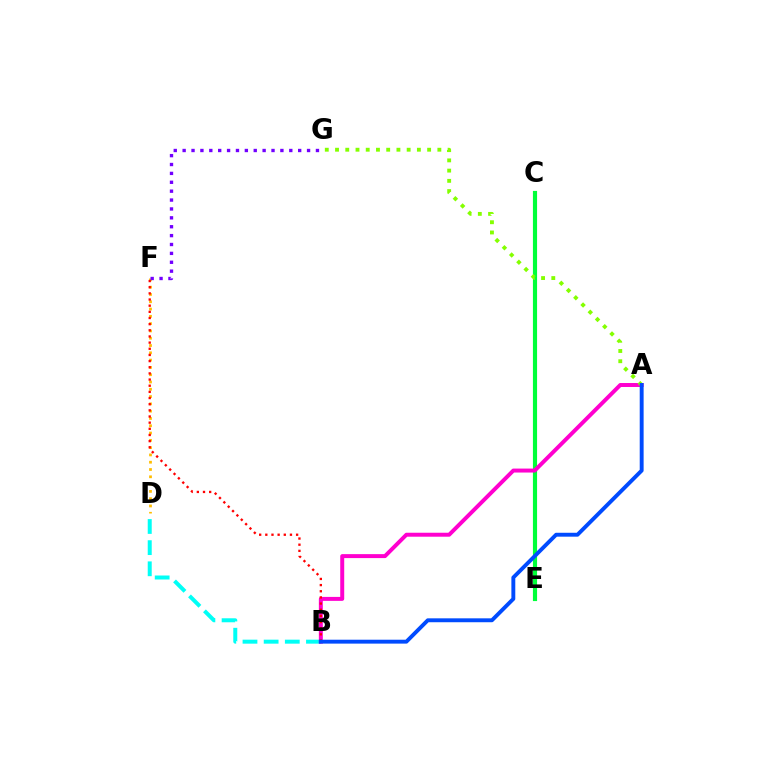{('C', 'E'): [{'color': '#00ff39', 'line_style': 'solid', 'thickness': 2.99}], ('D', 'F'): [{'color': '#ffbd00', 'line_style': 'dotted', 'thickness': 1.98}], ('B', 'D'): [{'color': '#00fff6', 'line_style': 'dashed', 'thickness': 2.87}], ('A', 'B'): [{'color': '#ff00cf', 'line_style': 'solid', 'thickness': 2.86}, {'color': '#004bff', 'line_style': 'solid', 'thickness': 2.81}], ('B', 'F'): [{'color': '#ff0000', 'line_style': 'dotted', 'thickness': 1.67}], ('A', 'G'): [{'color': '#84ff00', 'line_style': 'dotted', 'thickness': 2.78}], ('F', 'G'): [{'color': '#7200ff', 'line_style': 'dotted', 'thickness': 2.41}]}